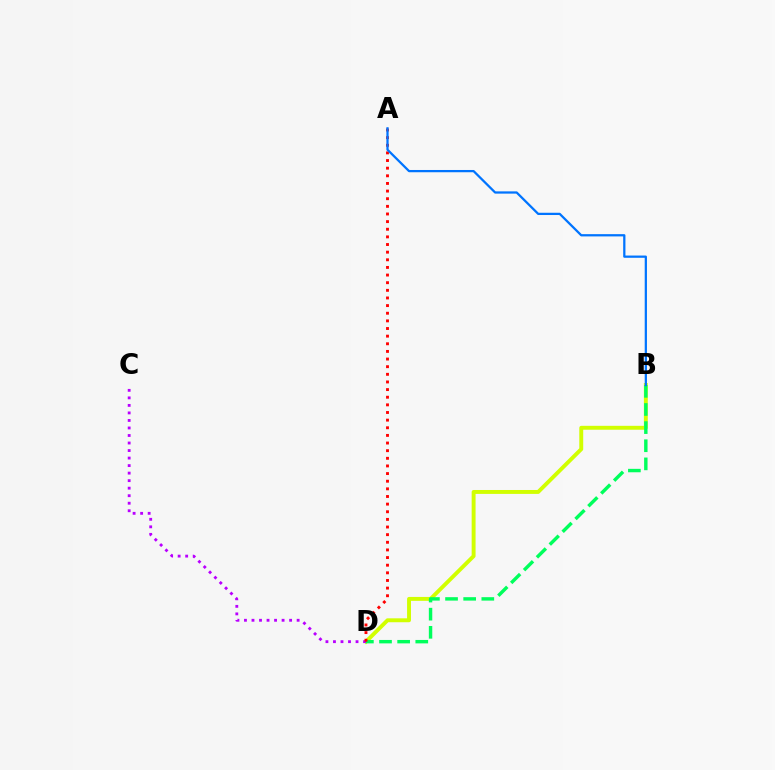{('B', 'D'): [{'color': '#d1ff00', 'line_style': 'solid', 'thickness': 2.82}, {'color': '#00ff5c', 'line_style': 'dashed', 'thickness': 2.46}], ('C', 'D'): [{'color': '#b900ff', 'line_style': 'dotted', 'thickness': 2.04}], ('A', 'D'): [{'color': '#ff0000', 'line_style': 'dotted', 'thickness': 2.07}], ('A', 'B'): [{'color': '#0074ff', 'line_style': 'solid', 'thickness': 1.62}]}